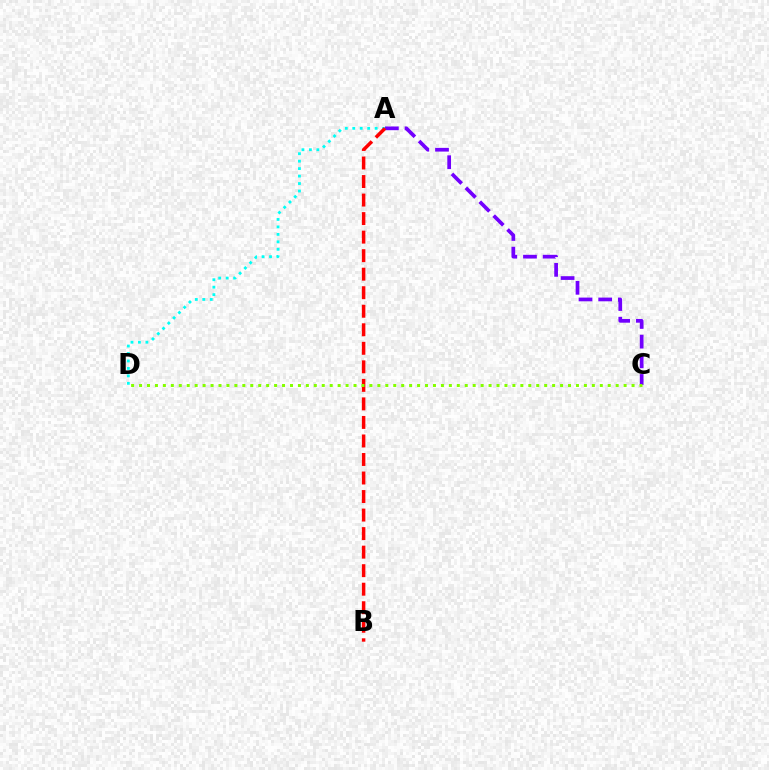{('A', 'C'): [{'color': '#7200ff', 'line_style': 'dashed', 'thickness': 2.67}], ('A', 'D'): [{'color': '#00fff6', 'line_style': 'dotted', 'thickness': 2.03}], ('A', 'B'): [{'color': '#ff0000', 'line_style': 'dashed', 'thickness': 2.52}], ('C', 'D'): [{'color': '#84ff00', 'line_style': 'dotted', 'thickness': 2.16}]}